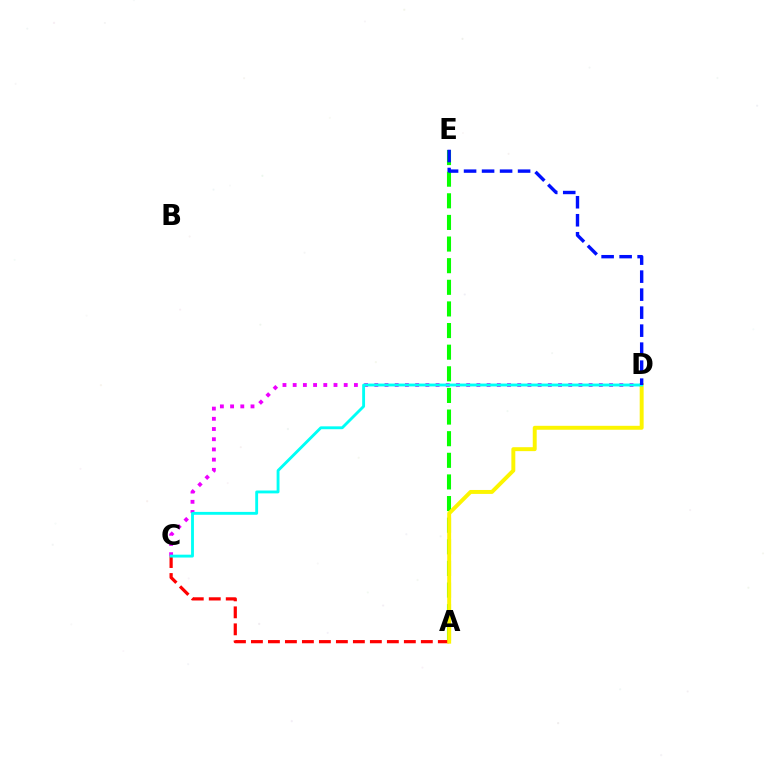{('A', 'E'): [{'color': '#08ff00', 'line_style': 'dashed', 'thickness': 2.94}], ('A', 'C'): [{'color': '#ff0000', 'line_style': 'dashed', 'thickness': 2.31}], ('C', 'D'): [{'color': '#ee00ff', 'line_style': 'dotted', 'thickness': 2.77}, {'color': '#00fff6', 'line_style': 'solid', 'thickness': 2.06}], ('A', 'D'): [{'color': '#fcf500', 'line_style': 'solid', 'thickness': 2.83}], ('D', 'E'): [{'color': '#0010ff', 'line_style': 'dashed', 'thickness': 2.45}]}